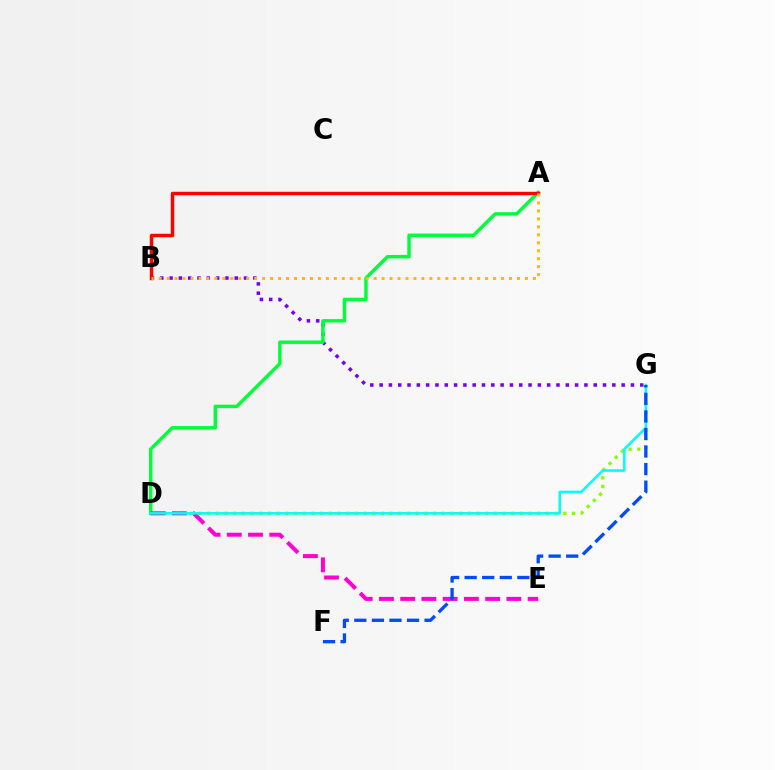{('B', 'G'): [{'color': '#7200ff', 'line_style': 'dotted', 'thickness': 2.53}], ('A', 'D'): [{'color': '#00ff39', 'line_style': 'solid', 'thickness': 2.47}], ('D', 'G'): [{'color': '#84ff00', 'line_style': 'dotted', 'thickness': 2.36}, {'color': '#00fff6', 'line_style': 'solid', 'thickness': 1.83}], ('A', 'B'): [{'color': '#ff0000', 'line_style': 'solid', 'thickness': 2.49}, {'color': '#ffbd00', 'line_style': 'dotted', 'thickness': 2.16}], ('D', 'E'): [{'color': '#ff00cf', 'line_style': 'dashed', 'thickness': 2.89}], ('F', 'G'): [{'color': '#004bff', 'line_style': 'dashed', 'thickness': 2.39}]}